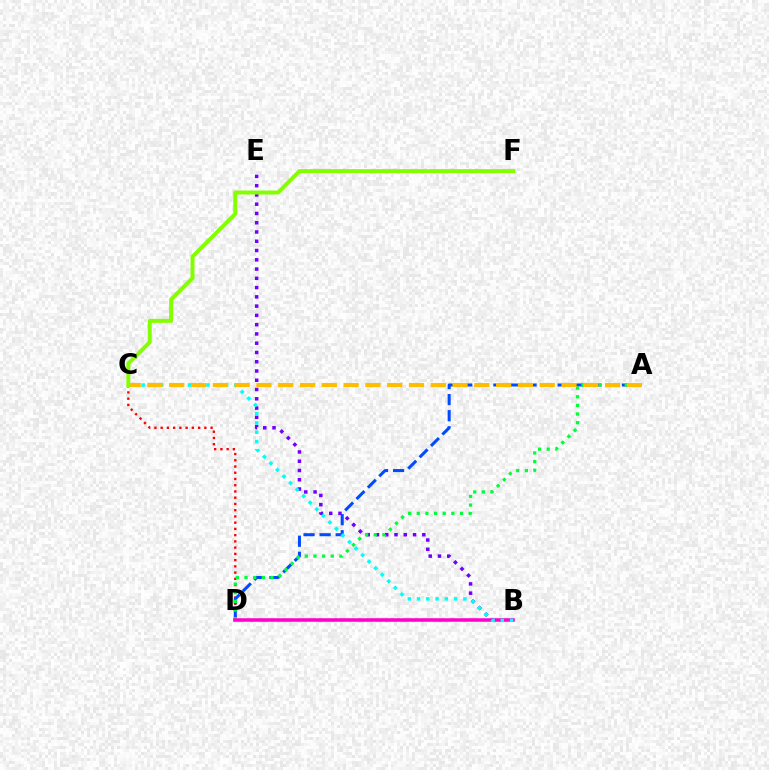{('C', 'D'): [{'color': '#ff0000', 'line_style': 'dotted', 'thickness': 1.7}], ('A', 'D'): [{'color': '#004bff', 'line_style': 'dashed', 'thickness': 2.18}, {'color': '#00ff39', 'line_style': 'dotted', 'thickness': 2.35}], ('B', 'E'): [{'color': '#7200ff', 'line_style': 'dotted', 'thickness': 2.52}], ('B', 'D'): [{'color': '#ff00cf', 'line_style': 'solid', 'thickness': 2.55}], ('B', 'C'): [{'color': '#00fff6', 'line_style': 'dotted', 'thickness': 2.52}], ('A', 'C'): [{'color': '#ffbd00', 'line_style': 'dashed', 'thickness': 2.96}], ('C', 'F'): [{'color': '#84ff00', 'line_style': 'solid', 'thickness': 2.86}]}